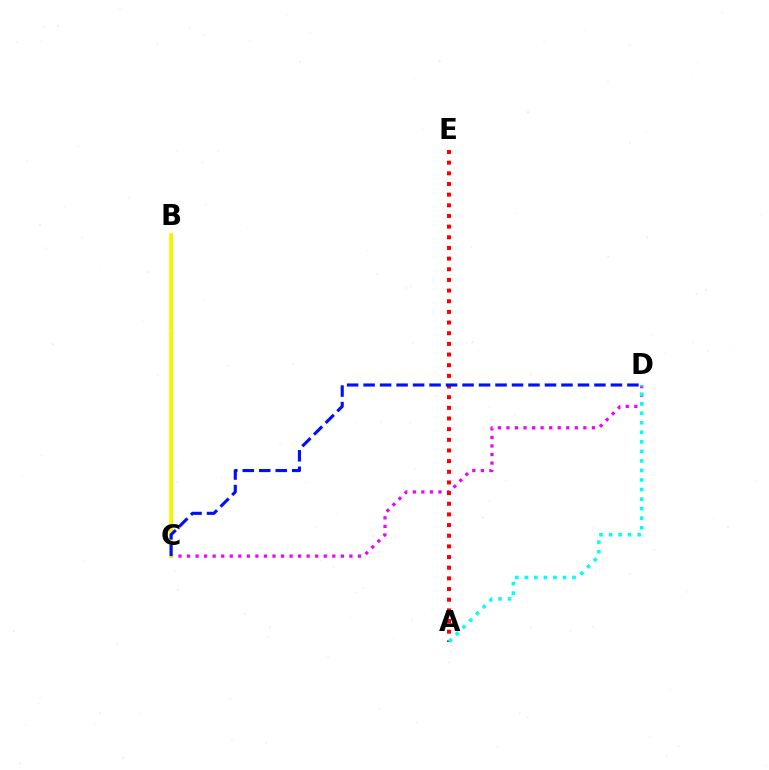{('C', 'D'): [{'color': '#ee00ff', 'line_style': 'dotted', 'thickness': 2.32}, {'color': '#0010ff', 'line_style': 'dashed', 'thickness': 2.24}], ('B', 'C'): [{'color': '#08ff00', 'line_style': 'solid', 'thickness': 1.92}, {'color': '#fcf500', 'line_style': 'solid', 'thickness': 2.73}], ('A', 'E'): [{'color': '#ff0000', 'line_style': 'dotted', 'thickness': 2.9}], ('A', 'D'): [{'color': '#00fff6', 'line_style': 'dotted', 'thickness': 2.59}]}